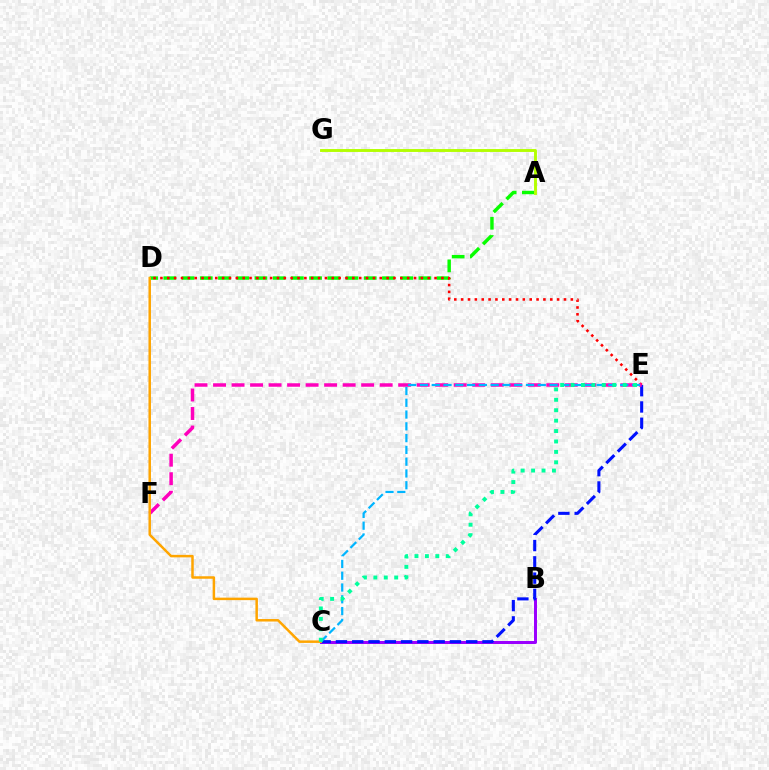{('B', 'C'): [{'color': '#9b00ff', 'line_style': 'solid', 'thickness': 2.15}], ('C', 'E'): [{'color': '#0010ff', 'line_style': 'dashed', 'thickness': 2.21}, {'color': '#00b5ff', 'line_style': 'dashed', 'thickness': 1.6}, {'color': '#00ff9d', 'line_style': 'dotted', 'thickness': 2.83}], ('A', 'D'): [{'color': '#08ff00', 'line_style': 'dashed', 'thickness': 2.48}], ('D', 'E'): [{'color': '#ff0000', 'line_style': 'dotted', 'thickness': 1.86}], ('E', 'F'): [{'color': '#ff00bd', 'line_style': 'dashed', 'thickness': 2.52}], ('C', 'D'): [{'color': '#ffa500', 'line_style': 'solid', 'thickness': 1.8}], ('A', 'G'): [{'color': '#b3ff00', 'line_style': 'solid', 'thickness': 2.09}]}